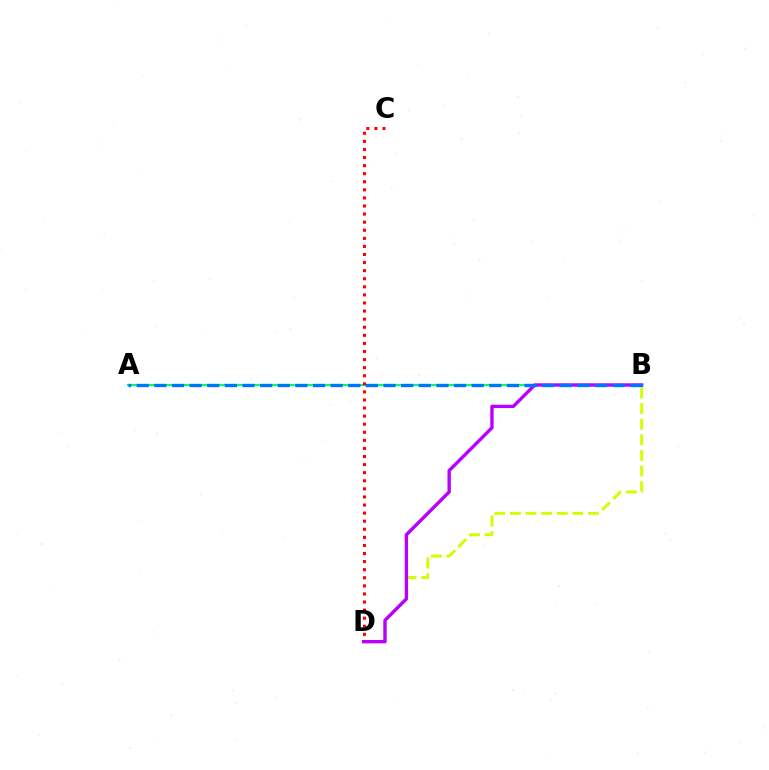{('A', 'B'): [{'color': '#00ff5c', 'line_style': 'solid', 'thickness': 1.52}, {'color': '#0074ff', 'line_style': 'dashed', 'thickness': 2.39}], ('C', 'D'): [{'color': '#ff0000', 'line_style': 'dotted', 'thickness': 2.2}], ('B', 'D'): [{'color': '#d1ff00', 'line_style': 'dashed', 'thickness': 2.12}, {'color': '#b900ff', 'line_style': 'solid', 'thickness': 2.42}]}